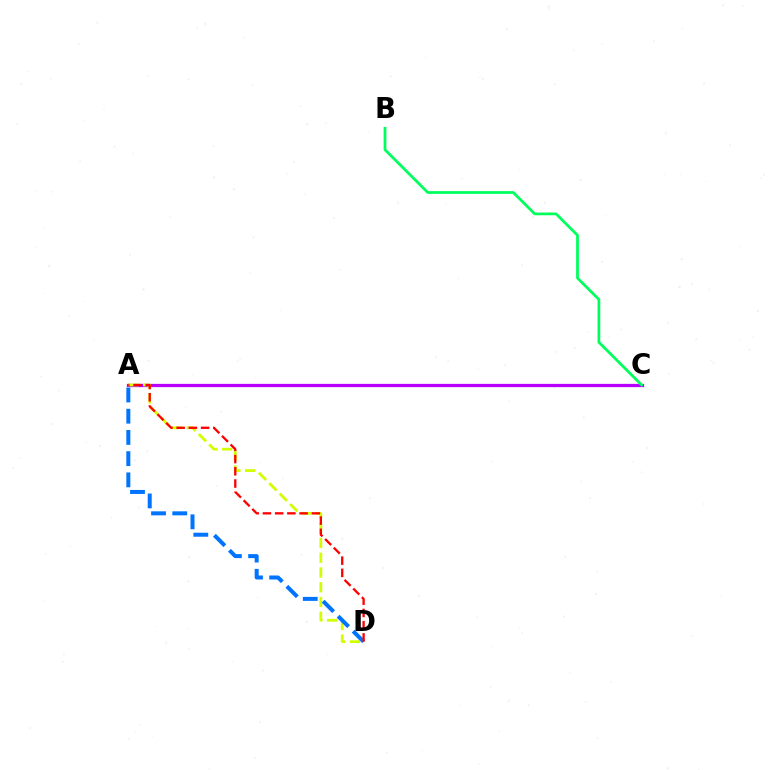{('A', 'C'): [{'color': '#b900ff', 'line_style': 'solid', 'thickness': 2.35}], ('A', 'D'): [{'color': '#d1ff00', 'line_style': 'dashed', 'thickness': 2.01}, {'color': '#0074ff', 'line_style': 'dashed', 'thickness': 2.88}, {'color': '#ff0000', 'line_style': 'dashed', 'thickness': 1.66}], ('B', 'C'): [{'color': '#00ff5c', 'line_style': 'solid', 'thickness': 1.99}]}